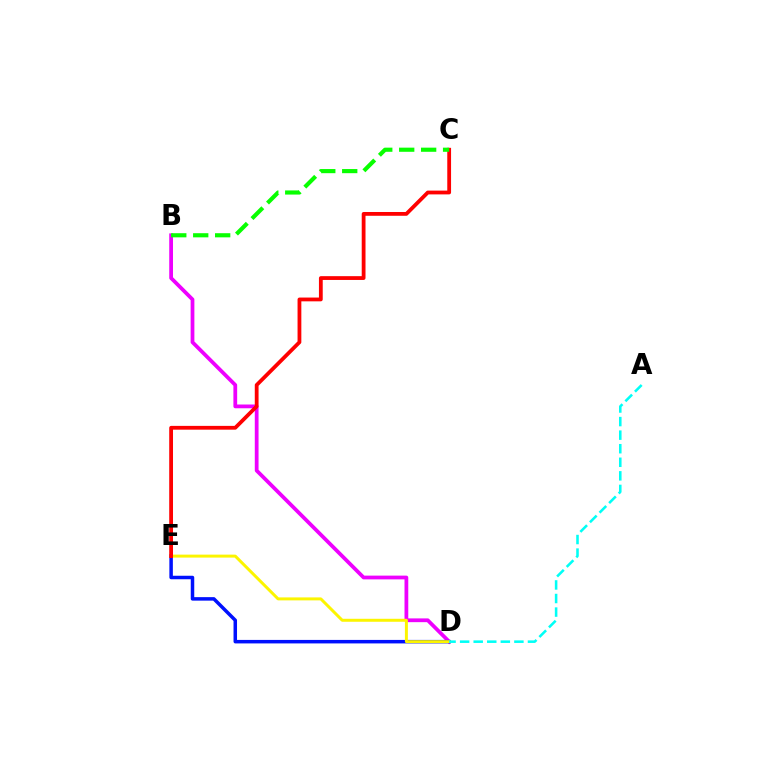{('B', 'D'): [{'color': '#ee00ff', 'line_style': 'solid', 'thickness': 2.71}], ('D', 'E'): [{'color': '#0010ff', 'line_style': 'solid', 'thickness': 2.52}, {'color': '#fcf500', 'line_style': 'solid', 'thickness': 2.14}], ('C', 'E'): [{'color': '#ff0000', 'line_style': 'solid', 'thickness': 2.73}], ('B', 'C'): [{'color': '#08ff00', 'line_style': 'dashed', 'thickness': 2.98}], ('A', 'D'): [{'color': '#00fff6', 'line_style': 'dashed', 'thickness': 1.84}]}